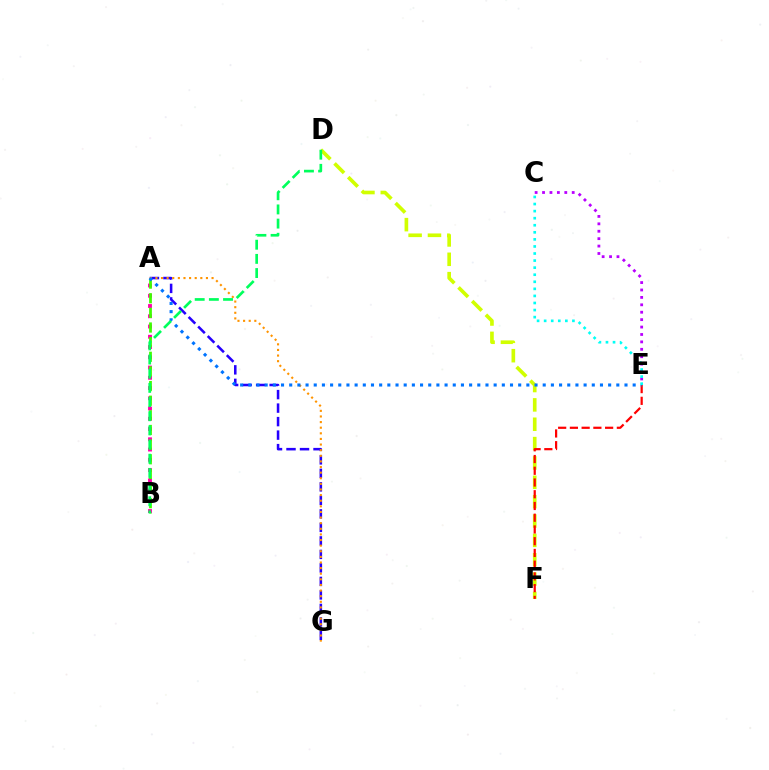{('D', 'F'): [{'color': '#d1ff00', 'line_style': 'dashed', 'thickness': 2.63}], ('E', 'F'): [{'color': '#ff0000', 'line_style': 'dashed', 'thickness': 1.59}], ('A', 'G'): [{'color': '#2500ff', 'line_style': 'dashed', 'thickness': 1.83}, {'color': '#ff9400', 'line_style': 'dotted', 'thickness': 1.53}], ('A', 'B'): [{'color': '#ff00ac', 'line_style': 'dotted', 'thickness': 2.79}, {'color': '#3dff00', 'line_style': 'dashed', 'thickness': 1.99}], ('C', 'E'): [{'color': '#b900ff', 'line_style': 'dotted', 'thickness': 2.01}, {'color': '#00fff6', 'line_style': 'dotted', 'thickness': 1.92}], ('A', 'E'): [{'color': '#0074ff', 'line_style': 'dotted', 'thickness': 2.22}], ('B', 'D'): [{'color': '#00ff5c', 'line_style': 'dashed', 'thickness': 1.92}]}